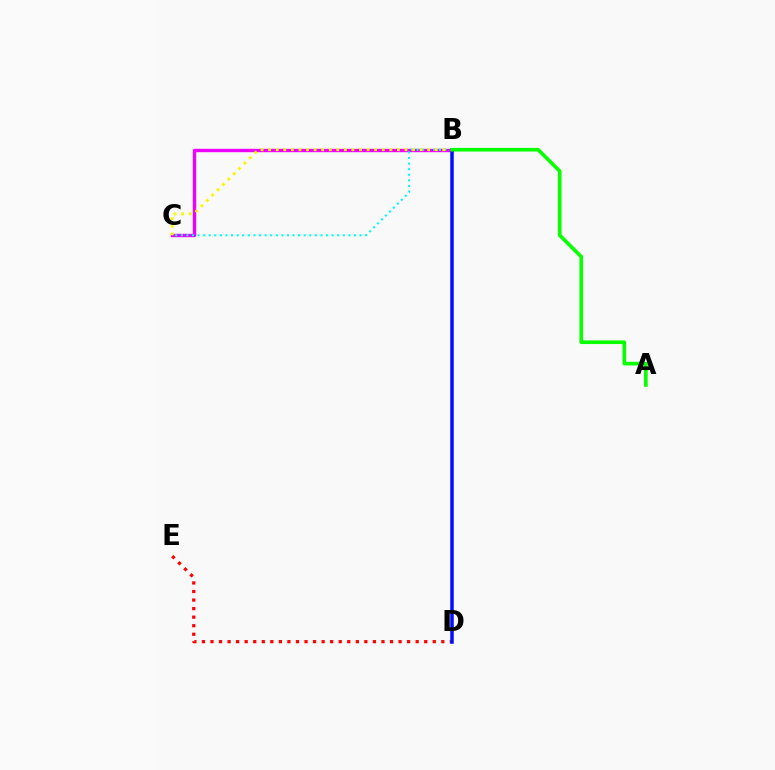{('B', 'C'): [{'color': '#ee00ff', 'line_style': 'solid', 'thickness': 2.44}, {'color': '#00fff6', 'line_style': 'dotted', 'thickness': 1.52}, {'color': '#fcf500', 'line_style': 'dotted', 'thickness': 2.06}], ('D', 'E'): [{'color': '#ff0000', 'line_style': 'dotted', 'thickness': 2.32}], ('B', 'D'): [{'color': '#0010ff', 'line_style': 'solid', 'thickness': 2.53}], ('A', 'B'): [{'color': '#08ff00', 'line_style': 'solid', 'thickness': 2.61}]}